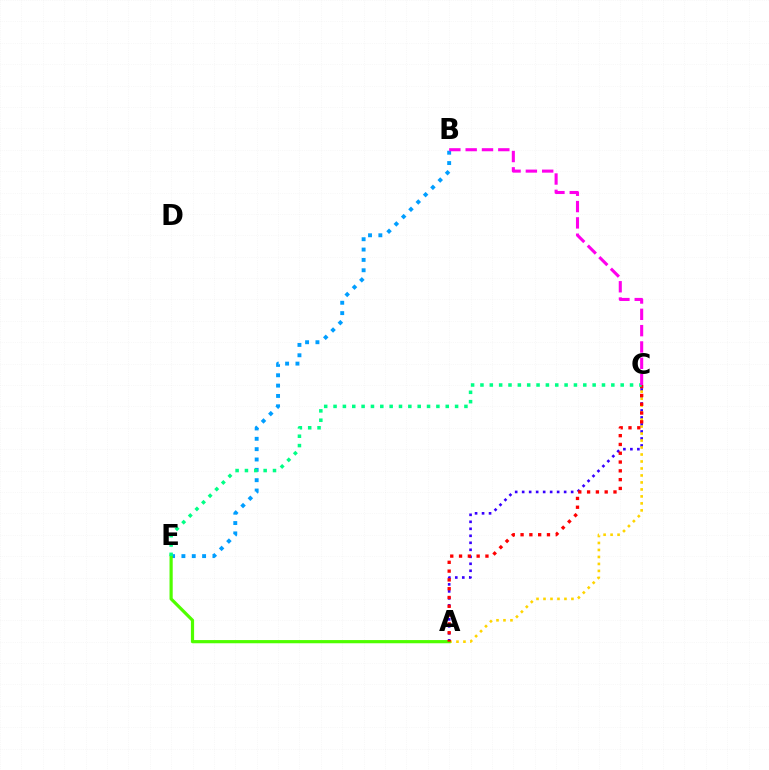{('B', 'E'): [{'color': '#009eff', 'line_style': 'dotted', 'thickness': 2.81}], ('A', 'C'): [{'color': '#3700ff', 'line_style': 'dotted', 'thickness': 1.9}, {'color': '#ffd500', 'line_style': 'dotted', 'thickness': 1.9}, {'color': '#ff0000', 'line_style': 'dotted', 'thickness': 2.39}], ('A', 'E'): [{'color': '#4fff00', 'line_style': 'solid', 'thickness': 2.3}], ('C', 'E'): [{'color': '#00ff86', 'line_style': 'dotted', 'thickness': 2.54}], ('B', 'C'): [{'color': '#ff00ed', 'line_style': 'dashed', 'thickness': 2.22}]}